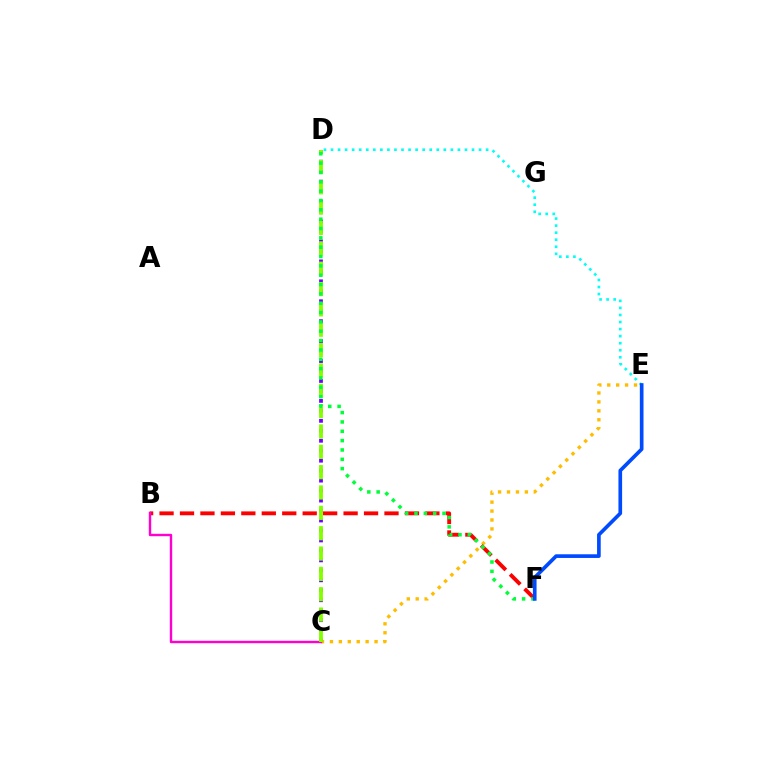{('C', 'E'): [{'color': '#ffbd00', 'line_style': 'dotted', 'thickness': 2.43}], ('B', 'F'): [{'color': '#ff0000', 'line_style': 'dashed', 'thickness': 2.78}], ('C', 'D'): [{'color': '#7200ff', 'line_style': 'dotted', 'thickness': 2.71}, {'color': '#84ff00', 'line_style': 'dashed', 'thickness': 2.76}], ('B', 'C'): [{'color': '#ff00cf', 'line_style': 'solid', 'thickness': 1.74}], ('D', 'E'): [{'color': '#00fff6', 'line_style': 'dotted', 'thickness': 1.92}], ('D', 'F'): [{'color': '#00ff39', 'line_style': 'dotted', 'thickness': 2.54}], ('E', 'F'): [{'color': '#004bff', 'line_style': 'solid', 'thickness': 2.64}]}